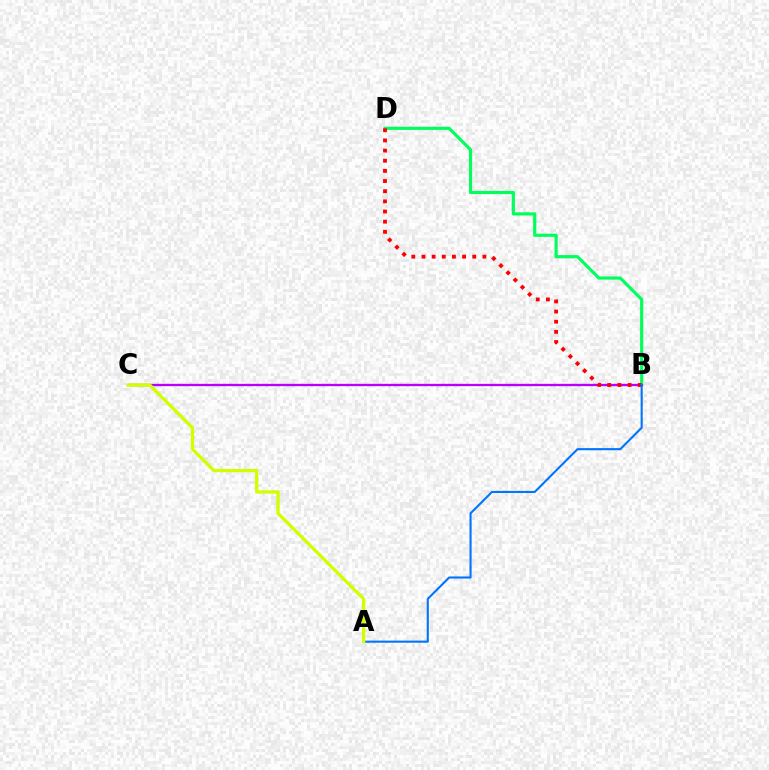{('B', 'D'): [{'color': '#00ff5c', 'line_style': 'solid', 'thickness': 2.27}, {'color': '#ff0000', 'line_style': 'dotted', 'thickness': 2.76}], ('B', 'C'): [{'color': '#b900ff', 'line_style': 'solid', 'thickness': 1.67}], ('A', 'B'): [{'color': '#0074ff', 'line_style': 'solid', 'thickness': 1.51}], ('A', 'C'): [{'color': '#d1ff00', 'line_style': 'solid', 'thickness': 2.38}]}